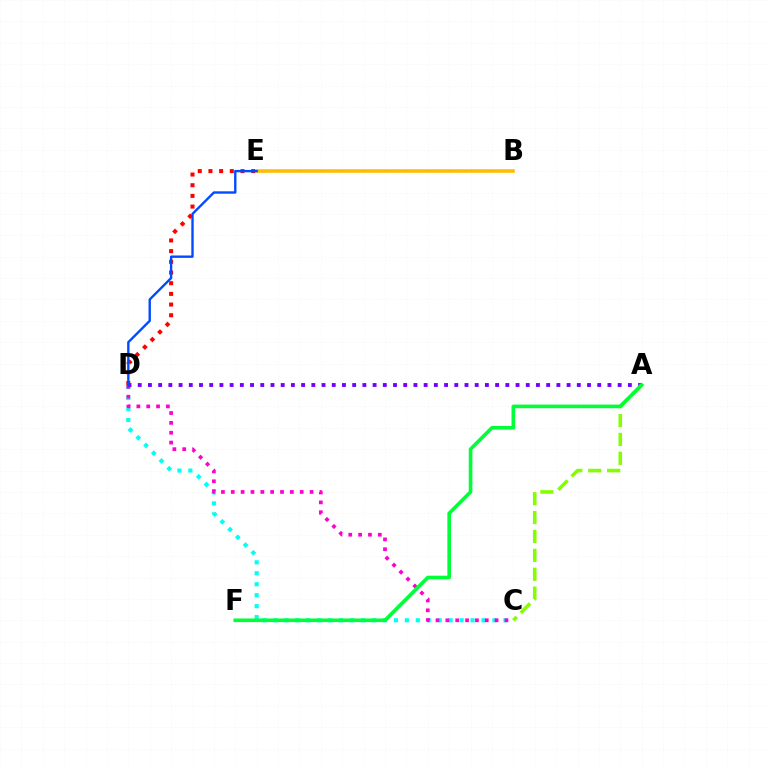{('D', 'E'): [{'color': '#ff0000', 'line_style': 'dotted', 'thickness': 2.9}, {'color': '#004bff', 'line_style': 'solid', 'thickness': 1.71}], ('C', 'D'): [{'color': '#00fff6', 'line_style': 'dotted', 'thickness': 2.98}, {'color': '#ff00cf', 'line_style': 'dotted', 'thickness': 2.68}], ('B', 'E'): [{'color': '#ffbd00', 'line_style': 'solid', 'thickness': 2.58}], ('A', 'D'): [{'color': '#7200ff', 'line_style': 'dotted', 'thickness': 2.77}], ('A', 'C'): [{'color': '#84ff00', 'line_style': 'dashed', 'thickness': 2.57}], ('A', 'F'): [{'color': '#00ff39', 'line_style': 'solid', 'thickness': 2.61}]}